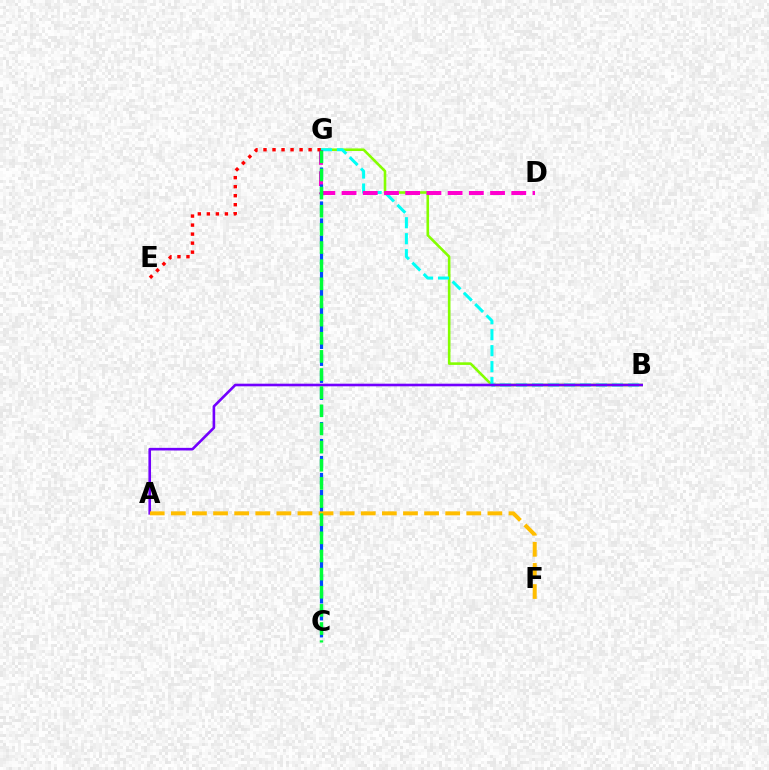{('B', 'G'): [{'color': '#84ff00', 'line_style': 'solid', 'thickness': 1.87}, {'color': '#00fff6', 'line_style': 'dashed', 'thickness': 2.17}], ('D', 'G'): [{'color': '#ff00cf', 'line_style': 'dashed', 'thickness': 2.88}], ('C', 'G'): [{'color': '#004bff', 'line_style': 'dashed', 'thickness': 2.31}, {'color': '#00ff39', 'line_style': 'dashed', 'thickness': 2.46}], ('A', 'B'): [{'color': '#7200ff', 'line_style': 'solid', 'thickness': 1.88}], ('A', 'F'): [{'color': '#ffbd00', 'line_style': 'dashed', 'thickness': 2.87}], ('E', 'G'): [{'color': '#ff0000', 'line_style': 'dotted', 'thickness': 2.45}]}